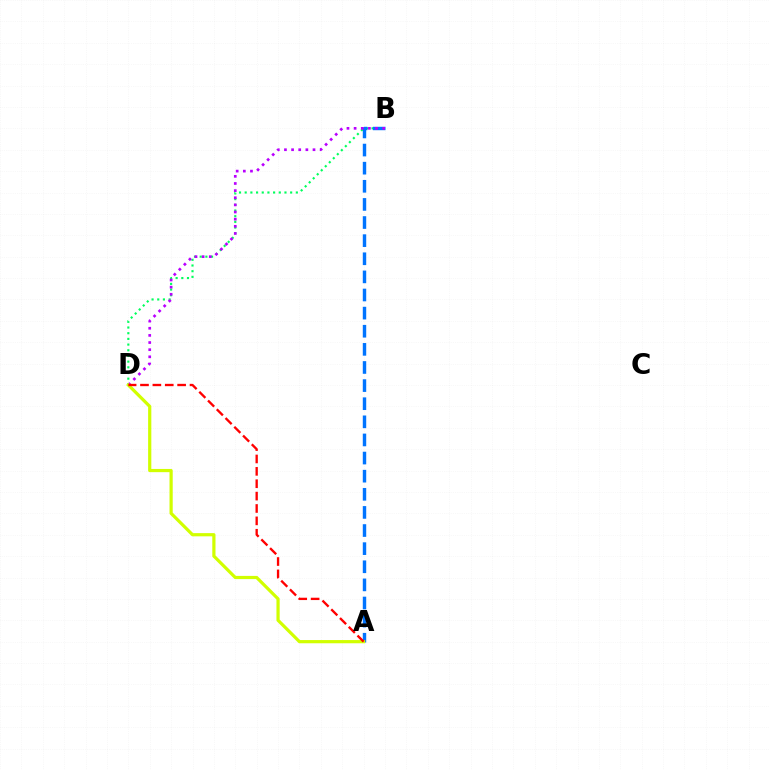{('B', 'D'): [{'color': '#00ff5c', 'line_style': 'dotted', 'thickness': 1.54}, {'color': '#b900ff', 'line_style': 'dotted', 'thickness': 1.94}], ('A', 'B'): [{'color': '#0074ff', 'line_style': 'dashed', 'thickness': 2.46}], ('A', 'D'): [{'color': '#d1ff00', 'line_style': 'solid', 'thickness': 2.31}, {'color': '#ff0000', 'line_style': 'dashed', 'thickness': 1.68}]}